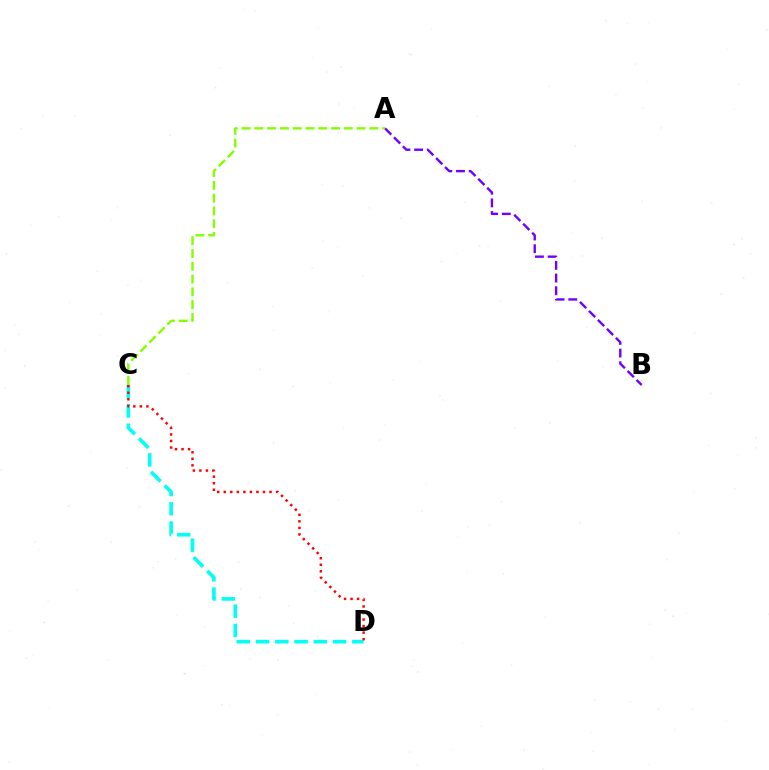{('A', 'B'): [{'color': '#7200ff', 'line_style': 'dashed', 'thickness': 1.72}], ('A', 'C'): [{'color': '#84ff00', 'line_style': 'dashed', 'thickness': 1.74}], ('C', 'D'): [{'color': '#00fff6', 'line_style': 'dashed', 'thickness': 2.62}, {'color': '#ff0000', 'line_style': 'dotted', 'thickness': 1.78}]}